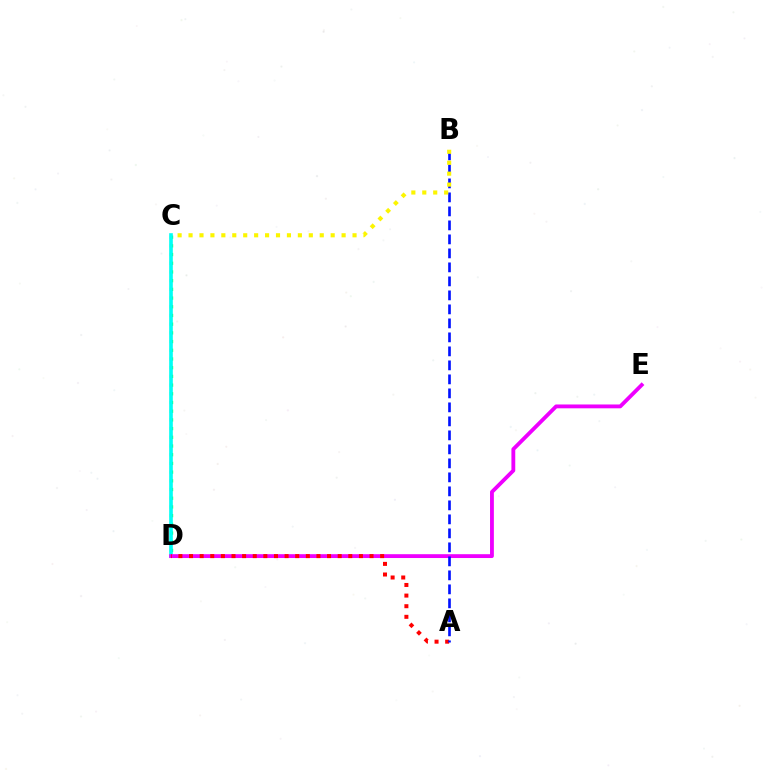{('C', 'D'): [{'color': '#08ff00', 'line_style': 'dotted', 'thickness': 2.36}, {'color': '#00fff6', 'line_style': 'solid', 'thickness': 2.61}], ('D', 'E'): [{'color': '#ee00ff', 'line_style': 'solid', 'thickness': 2.76}], ('A', 'D'): [{'color': '#ff0000', 'line_style': 'dotted', 'thickness': 2.88}], ('A', 'B'): [{'color': '#0010ff', 'line_style': 'dashed', 'thickness': 1.9}], ('B', 'C'): [{'color': '#fcf500', 'line_style': 'dotted', 'thickness': 2.97}]}